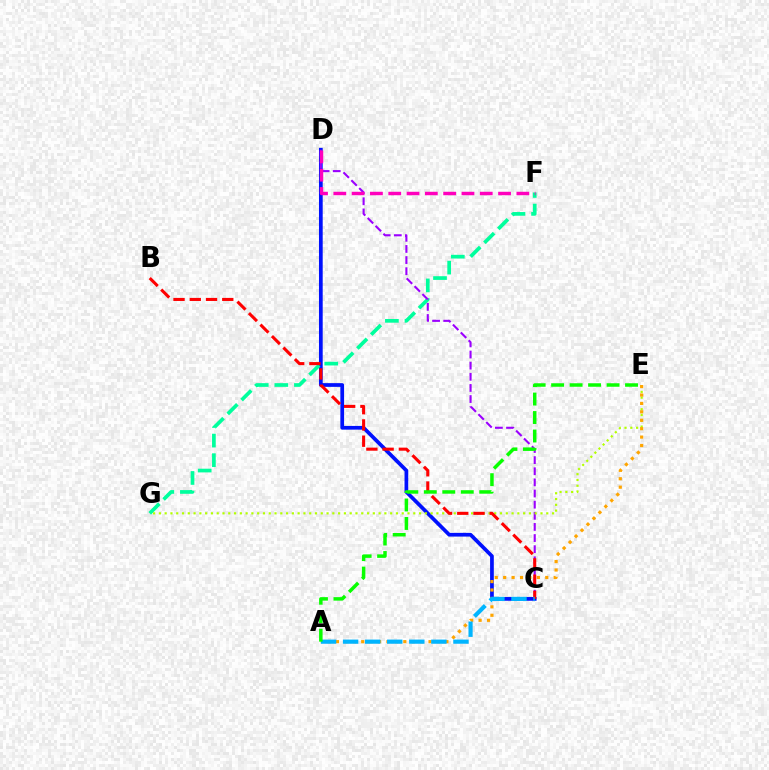{('C', 'D'): [{'color': '#0010ff', 'line_style': 'solid', 'thickness': 2.68}, {'color': '#9b00ff', 'line_style': 'dashed', 'thickness': 1.51}], ('F', 'G'): [{'color': '#00ff9d', 'line_style': 'dashed', 'thickness': 2.66}], ('E', 'G'): [{'color': '#b3ff00', 'line_style': 'dotted', 'thickness': 1.57}], ('A', 'E'): [{'color': '#ffa500', 'line_style': 'dotted', 'thickness': 2.29}, {'color': '#08ff00', 'line_style': 'dashed', 'thickness': 2.51}], ('B', 'C'): [{'color': '#ff0000', 'line_style': 'dashed', 'thickness': 2.21}], ('D', 'F'): [{'color': '#ff00bd', 'line_style': 'dashed', 'thickness': 2.49}], ('A', 'C'): [{'color': '#00b5ff', 'line_style': 'dashed', 'thickness': 3.0}]}